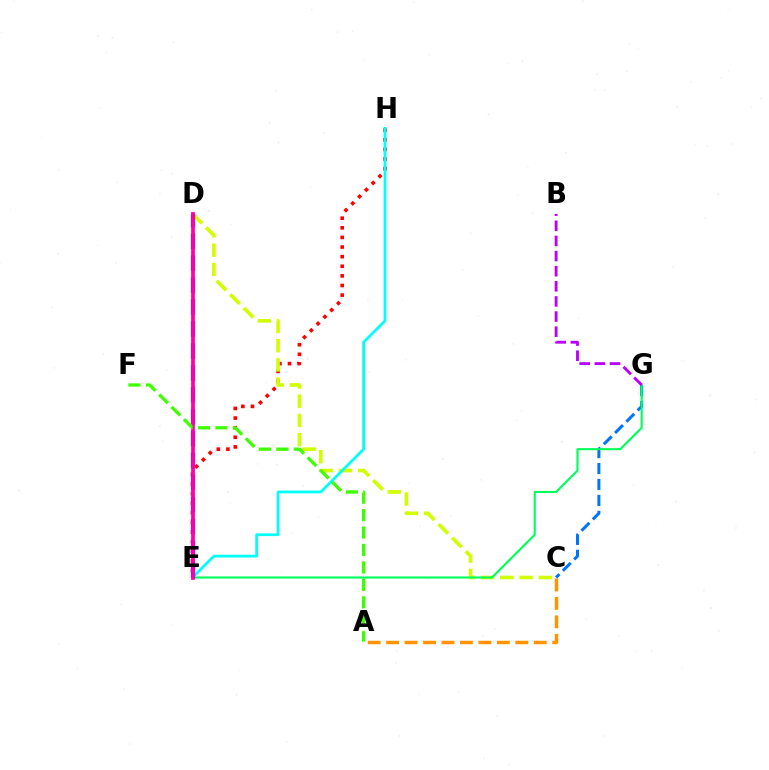{('E', 'H'): [{'color': '#ff0000', 'line_style': 'dotted', 'thickness': 2.61}, {'color': '#00fff6', 'line_style': 'solid', 'thickness': 1.98}], ('C', 'D'): [{'color': '#d1ff00', 'line_style': 'dashed', 'thickness': 2.61}], ('A', 'C'): [{'color': '#ff9400', 'line_style': 'dashed', 'thickness': 2.51}], ('C', 'G'): [{'color': '#0074ff', 'line_style': 'dashed', 'thickness': 2.17}], ('E', 'G'): [{'color': '#00ff5c', 'line_style': 'solid', 'thickness': 1.53}], ('B', 'G'): [{'color': '#b900ff', 'line_style': 'dashed', 'thickness': 2.06}], ('D', 'E'): [{'color': '#2500ff', 'line_style': 'dashed', 'thickness': 2.98}, {'color': '#ff00ac', 'line_style': 'solid', 'thickness': 2.7}], ('A', 'F'): [{'color': '#3dff00', 'line_style': 'dashed', 'thickness': 2.37}]}